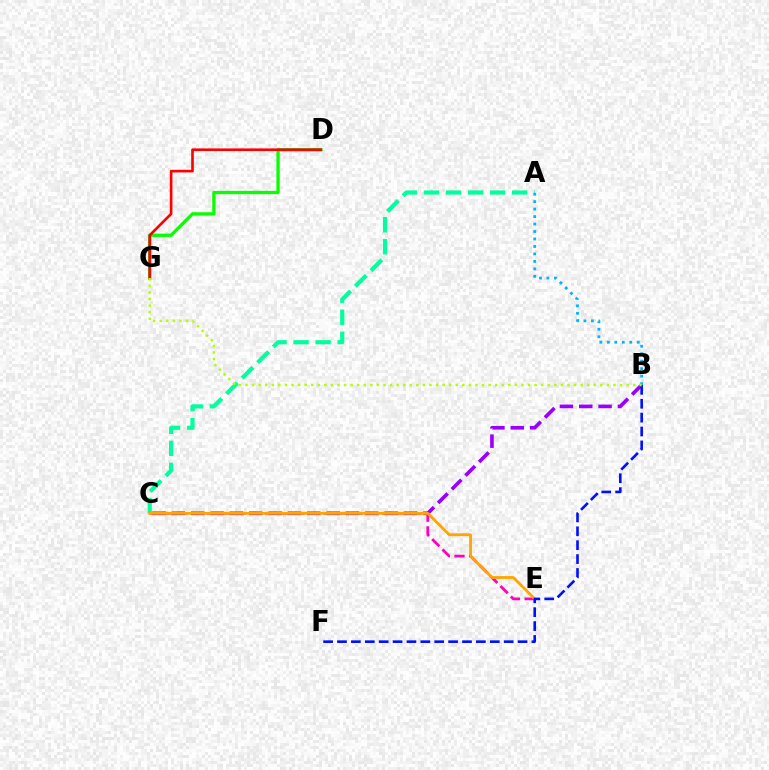{('D', 'G'): [{'color': '#08ff00', 'line_style': 'solid', 'thickness': 2.36}, {'color': '#ff0000', 'line_style': 'solid', 'thickness': 1.89}], ('A', 'C'): [{'color': '#00ff9d', 'line_style': 'dashed', 'thickness': 3.0}], ('A', 'B'): [{'color': '#00b5ff', 'line_style': 'dotted', 'thickness': 2.03}], ('C', 'E'): [{'color': '#ff00bd', 'line_style': 'dashed', 'thickness': 1.99}, {'color': '#ffa500', 'line_style': 'solid', 'thickness': 2.01}], ('B', 'C'): [{'color': '#9b00ff', 'line_style': 'dashed', 'thickness': 2.63}], ('B', 'F'): [{'color': '#0010ff', 'line_style': 'dashed', 'thickness': 1.89}], ('B', 'G'): [{'color': '#b3ff00', 'line_style': 'dotted', 'thickness': 1.79}]}